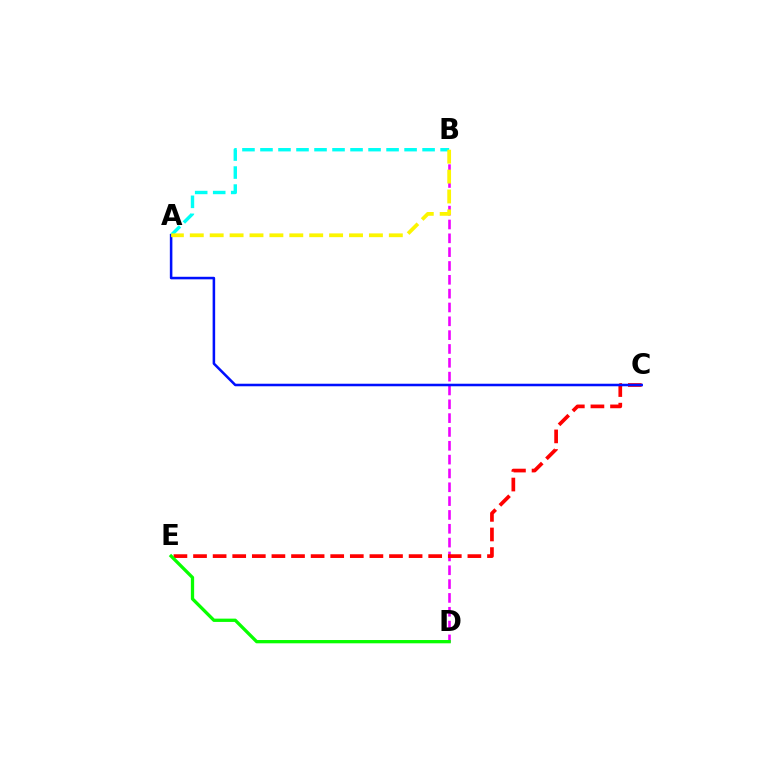{('A', 'B'): [{'color': '#00fff6', 'line_style': 'dashed', 'thickness': 2.45}, {'color': '#fcf500', 'line_style': 'dashed', 'thickness': 2.7}], ('B', 'D'): [{'color': '#ee00ff', 'line_style': 'dashed', 'thickness': 1.88}], ('C', 'E'): [{'color': '#ff0000', 'line_style': 'dashed', 'thickness': 2.66}], ('D', 'E'): [{'color': '#08ff00', 'line_style': 'solid', 'thickness': 2.37}], ('A', 'C'): [{'color': '#0010ff', 'line_style': 'solid', 'thickness': 1.83}]}